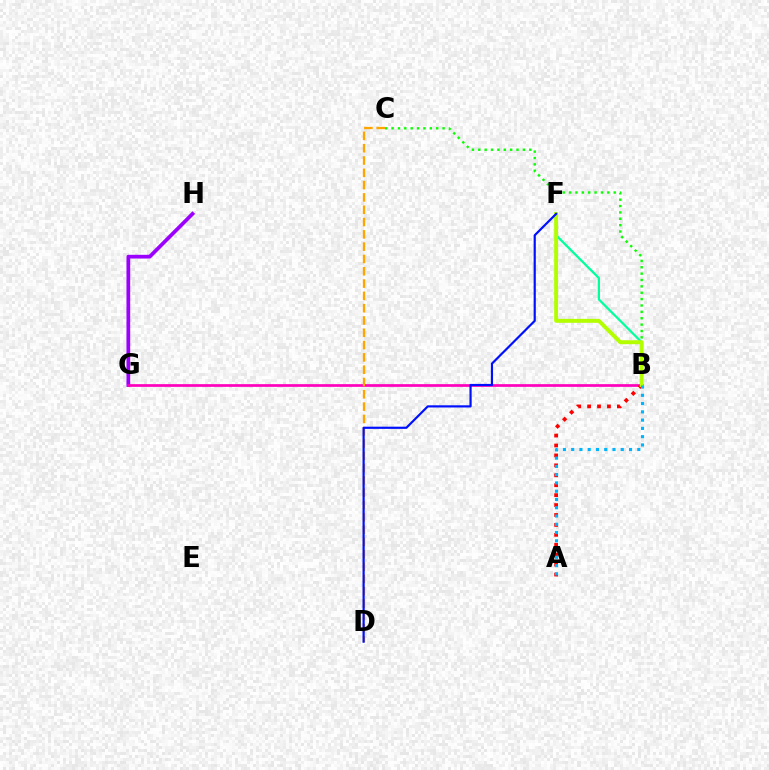{('G', 'H'): [{'color': '#9b00ff', 'line_style': 'solid', 'thickness': 2.69}], ('B', 'C'): [{'color': '#08ff00', 'line_style': 'dotted', 'thickness': 1.73}], ('B', 'G'): [{'color': '#ff00bd', 'line_style': 'solid', 'thickness': 1.95}], ('B', 'F'): [{'color': '#00ff9d', 'line_style': 'solid', 'thickness': 1.61}, {'color': '#b3ff00', 'line_style': 'solid', 'thickness': 2.84}], ('A', 'B'): [{'color': '#ff0000', 'line_style': 'dotted', 'thickness': 2.7}, {'color': '#00b5ff', 'line_style': 'dotted', 'thickness': 2.25}], ('C', 'D'): [{'color': '#ffa500', 'line_style': 'dashed', 'thickness': 1.67}], ('D', 'F'): [{'color': '#0010ff', 'line_style': 'solid', 'thickness': 1.57}]}